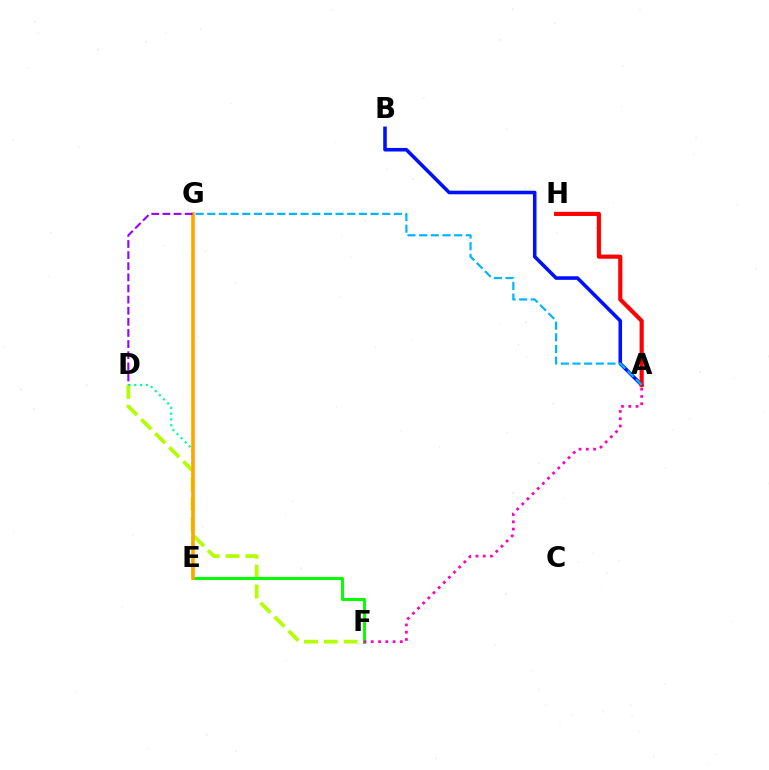{('D', 'F'): [{'color': '#b3ff00', 'line_style': 'dashed', 'thickness': 2.7}], ('D', 'E'): [{'color': '#00ff9d', 'line_style': 'dotted', 'thickness': 1.57}], ('E', 'F'): [{'color': '#08ff00', 'line_style': 'solid', 'thickness': 2.18}], ('A', 'B'): [{'color': '#0010ff', 'line_style': 'solid', 'thickness': 2.57}], ('E', 'G'): [{'color': '#ffa500', 'line_style': 'solid', 'thickness': 2.6}], ('A', 'H'): [{'color': '#ff0000', 'line_style': 'solid', 'thickness': 2.98}], ('A', 'F'): [{'color': '#ff00bd', 'line_style': 'dotted', 'thickness': 1.98}], ('A', 'G'): [{'color': '#00b5ff', 'line_style': 'dashed', 'thickness': 1.58}], ('D', 'G'): [{'color': '#9b00ff', 'line_style': 'dashed', 'thickness': 1.51}]}